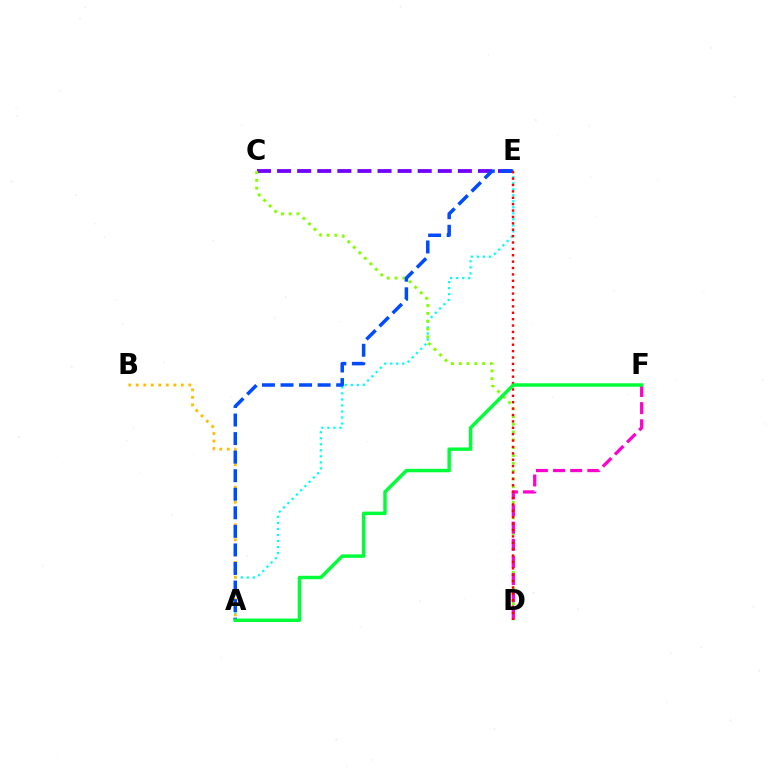{('C', 'E'): [{'color': '#7200ff', 'line_style': 'dashed', 'thickness': 2.73}], ('A', 'E'): [{'color': '#00fff6', 'line_style': 'dotted', 'thickness': 1.64}, {'color': '#004bff', 'line_style': 'dashed', 'thickness': 2.52}], ('C', 'D'): [{'color': '#84ff00', 'line_style': 'dotted', 'thickness': 2.12}], ('A', 'B'): [{'color': '#ffbd00', 'line_style': 'dotted', 'thickness': 2.04}], ('D', 'F'): [{'color': '#ff00cf', 'line_style': 'dashed', 'thickness': 2.33}], ('D', 'E'): [{'color': '#ff0000', 'line_style': 'dotted', 'thickness': 1.74}], ('A', 'F'): [{'color': '#00ff39', 'line_style': 'solid', 'thickness': 2.48}]}